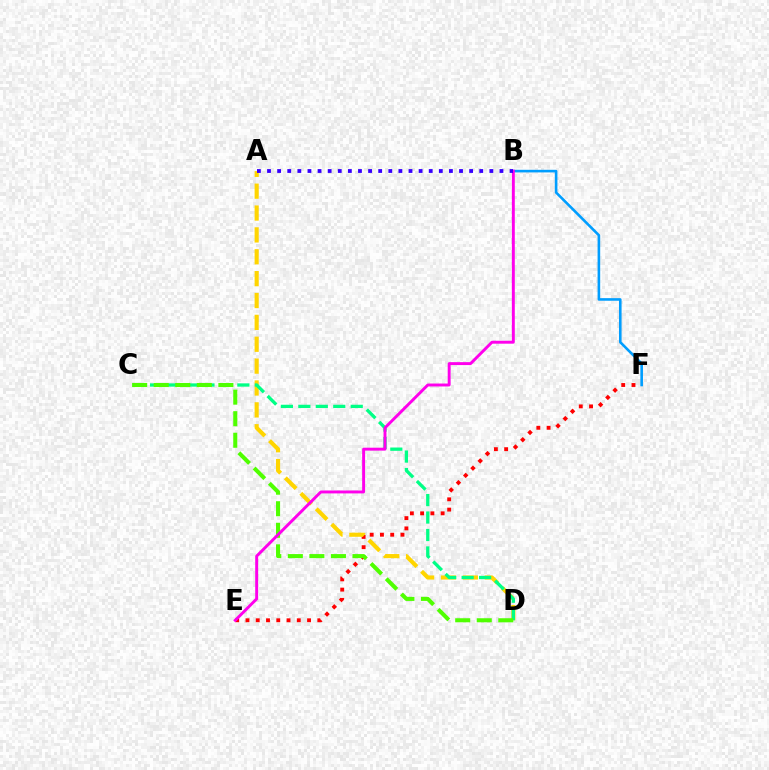{('E', 'F'): [{'color': '#ff0000', 'line_style': 'dotted', 'thickness': 2.79}], ('A', 'D'): [{'color': '#ffd500', 'line_style': 'dashed', 'thickness': 2.97}], ('C', 'D'): [{'color': '#00ff86', 'line_style': 'dashed', 'thickness': 2.37}, {'color': '#4fff00', 'line_style': 'dashed', 'thickness': 2.93}], ('B', 'F'): [{'color': '#009eff', 'line_style': 'solid', 'thickness': 1.87}], ('B', 'E'): [{'color': '#ff00ed', 'line_style': 'solid', 'thickness': 2.11}], ('A', 'B'): [{'color': '#3700ff', 'line_style': 'dotted', 'thickness': 2.75}]}